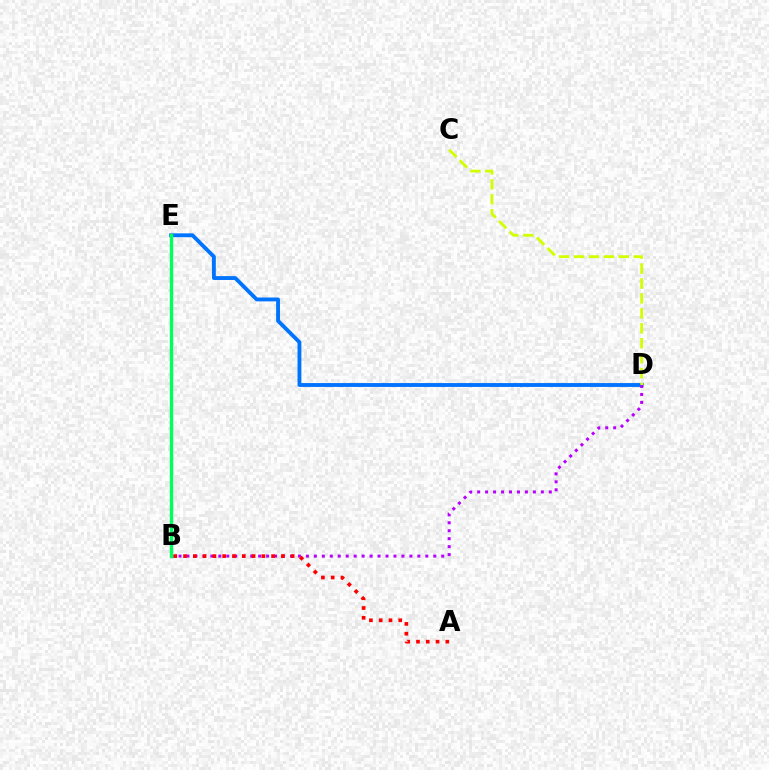{('D', 'E'): [{'color': '#0074ff', 'line_style': 'solid', 'thickness': 2.78}], ('B', 'D'): [{'color': '#b900ff', 'line_style': 'dotted', 'thickness': 2.16}], ('A', 'B'): [{'color': '#ff0000', 'line_style': 'dotted', 'thickness': 2.66}], ('B', 'E'): [{'color': '#00ff5c', 'line_style': 'solid', 'thickness': 2.44}], ('C', 'D'): [{'color': '#d1ff00', 'line_style': 'dashed', 'thickness': 2.03}]}